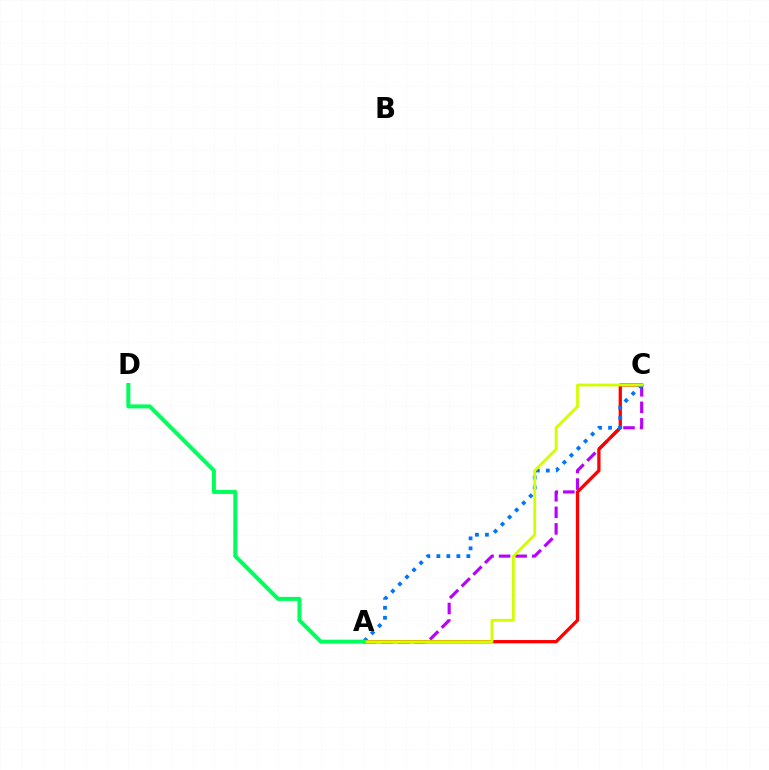{('A', 'C'): [{'color': '#b900ff', 'line_style': 'dashed', 'thickness': 2.25}, {'color': '#ff0000', 'line_style': 'solid', 'thickness': 2.36}, {'color': '#0074ff', 'line_style': 'dotted', 'thickness': 2.72}, {'color': '#d1ff00', 'line_style': 'solid', 'thickness': 2.03}], ('A', 'D'): [{'color': '#00ff5c', 'line_style': 'solid', 'thickness': 2.89}]}